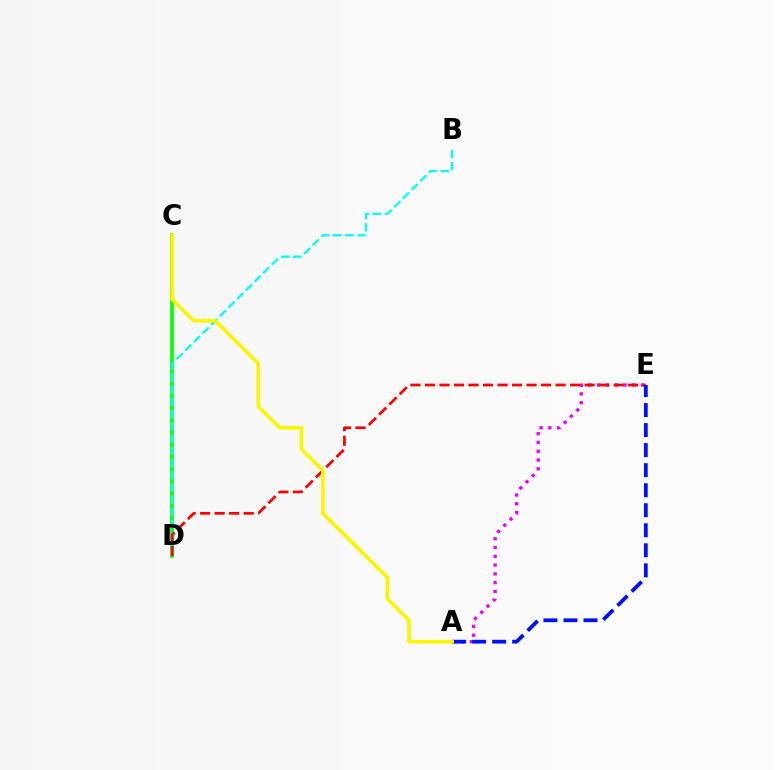{('C', 'D'): [{'color': '#08ff00', 'line_style': 'solid', 'thickness': 2.66}], ('B', 'D'): [{'color': '#00fff6', 'line_style': 'dashed', 'thickness': 1.66}], ('A', 'E'): [{'color': '#ee00ff', 'line_style': 'dotted', 'thickness': 2.39}, {'color': '#0010ff', 'line_style': 'dashed', 'thickness': 2.72}], ('D', 'E'): [{'color': '#ff0000', 'line_style': 'dashed', 'thickness': 1.97}], ('A', 'C'): [{'color': '#fcf500', 'line_style': 'solid', 'thickness': 2.64}]}